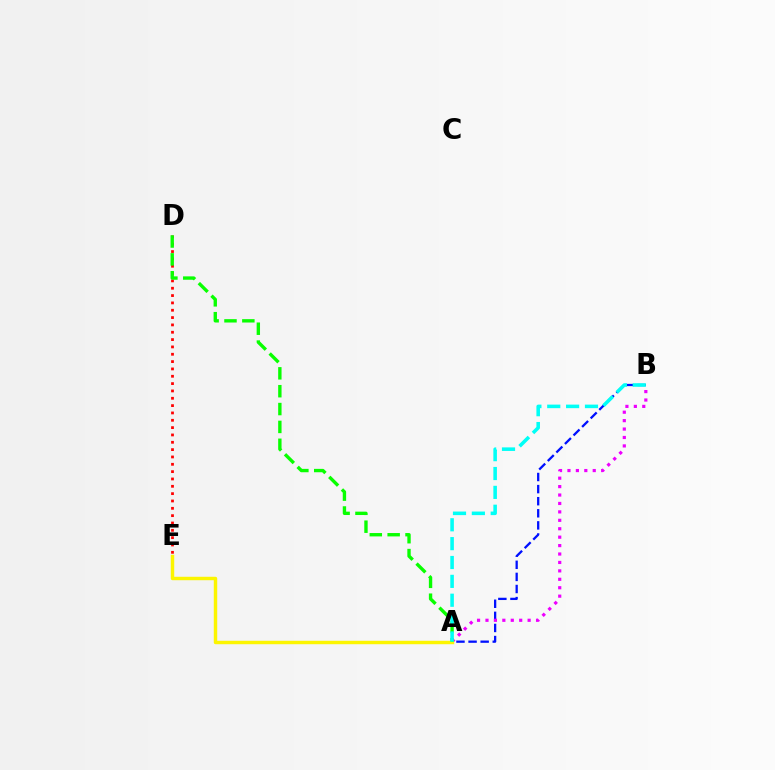{('A', 'B'): [{'color': '#0010ff', 'line_style': 'dashed', 'thickness': 1.64}, {'color': '#ee00ff', 'line_style': 'dotted', 'thickness': 2.29}, {'color': '#00fff6', 'line_style': 'dashed', 'thickness': 2.56}], ('A', 'E'): [{'color': '#fcf500', 'line_style': 'solid', 'thickness': 2.47}], ('D', 'E'): [{'color': '#ff0000', 'line_style': 'dotted', 'thickness': 1.99}], ('A', 'D'): [{'color': '#08ff00', 'line_style': 'dashed', 'thickness': 2.43}]}